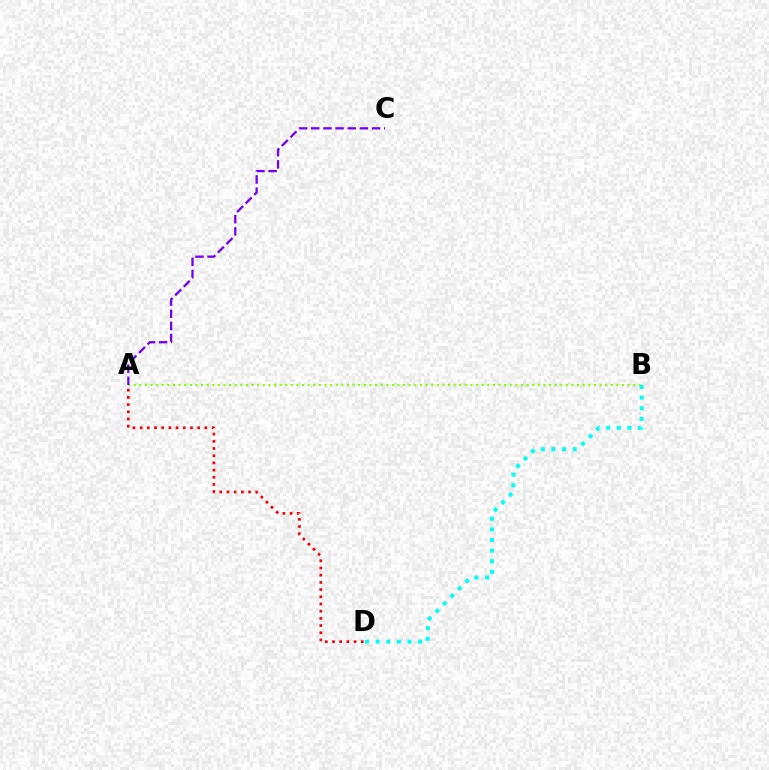{('A', 'B'): [{'color': '#84ff00', 'line_style': 'dotted', 'thickness': 1.53}], ('A', 'D'): [{'color': '#ff0000', 'line_style': 'dotted', 'thickness': 1.95}], ('B', 'D'): [{'color': '#00fff6', 'line_style': 'dotted', 'thickness': 2.88}], ('A', 'C'): [{'color': '#7200ff', 'line_style': 'dashed', 'thickness': 1.65}]}